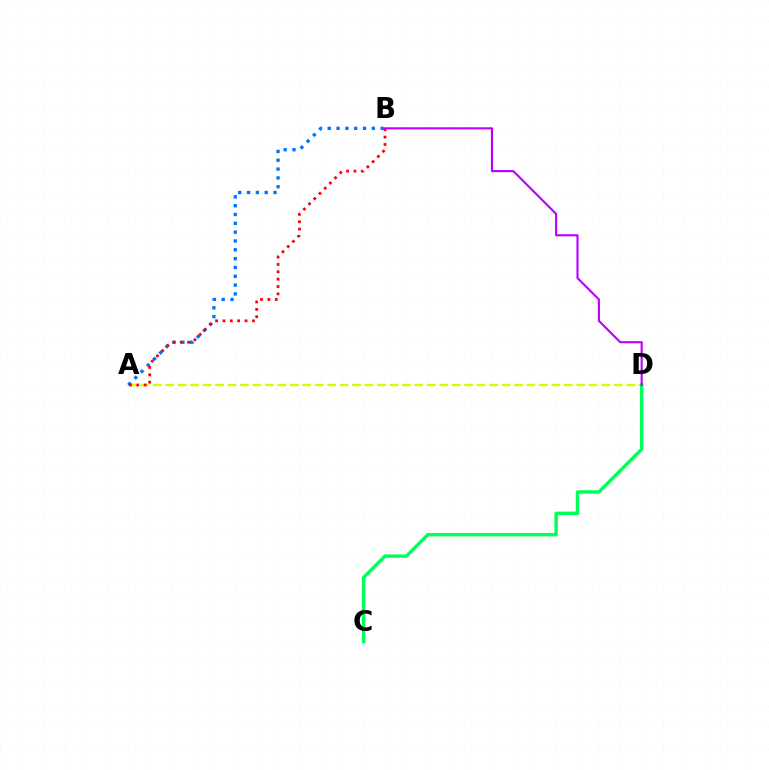{('A', 'D'): [{'color': '#d1ff00', 'line_style': 'dashed', 'thickness': 1.69}], ('A', 'B'): [{'color': '#0074ff', 'line_style': 'dotted', 'thickness': 2.4}, {'color': '#ff0000', 'line_style': 'dotted', 'thickness': 2.0}], ('C', 'D'): [{'color': '#00ff5c', 'line_style': 'solid', 'thickness': 2.47}], ('B', 'D'): [{'color': '#b900ff', 'line_style': 'solid', 'thickness': 1.53}]}